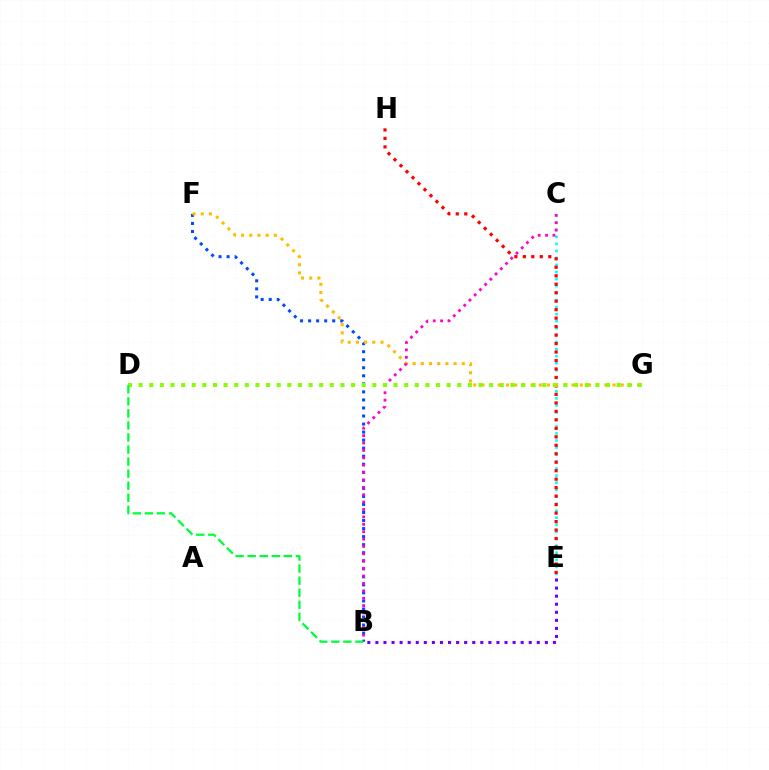{('B', 'F'): [{'color': '#004bff', 'line_style': 'dotted', 'thickness': 2.18}], ('B', 'E'): [{'color': '#7200ff', 'line_style': 'dotted', 'thickness': 2.19}], ('C', 'E'): [{'color': '#00fff6', 'line_style': 'dotted', 'thickness': 1.91}], ('E', 'H'): [{'color': '#ff0000', 'line_style': 'dotted', 'thickness': 2.3}], ('F', 'G'): [{'color': '#ffbd00', 'line_style': 'dotted', 'thickness': 2.23}], ('B', 'C'): [{'color': '#ff00cf', 'line_style': 'dotted', 'thickness': 2.01}], ('D', 'G'): [{'color': '#84ff00', 'line_style': 'dotted', 'thickness': 2.89}], ('B', 'D'): [{'color': '#00ff39', 'line_style': 'dashed', 'thickness': 1.64}]}